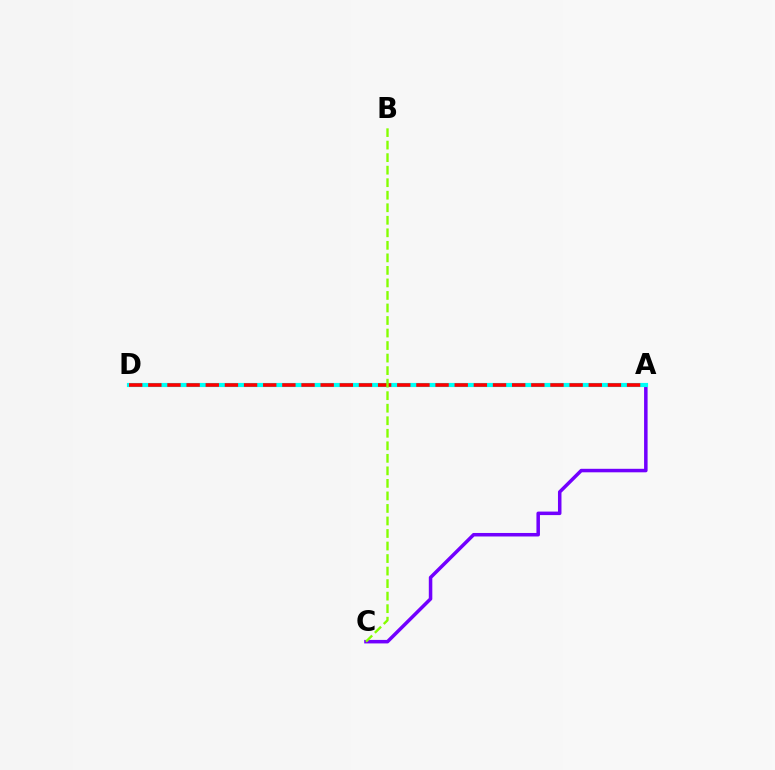{('A', 'C'): [{'color': '#7200ff', 'line_style': 'solid', 'thickness': 2.53}], ('A', 'D'): [{'color': '#00fff6', 'line_style': 'solid', 'thickness': 2.98}, {'color': '#ff0000', 'line_style': 'dashed', 'thickness': 2.6}], ('B', 'C'): [{'color': '#84ff00', 'line_style': 'dashed', 'thickness': 1.7}]}